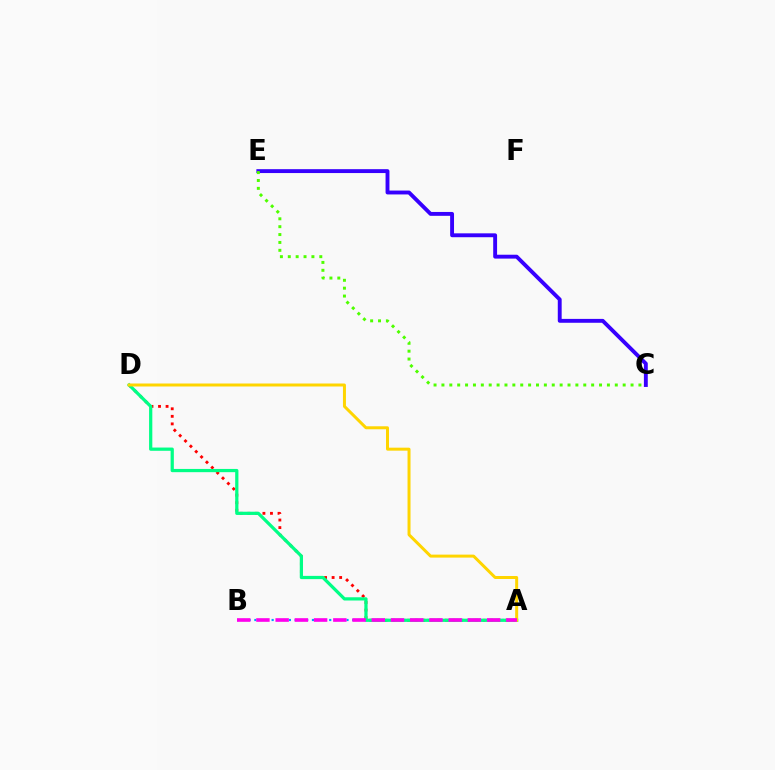{('C', 'E'): [{'color': '#3700ff', 'line_style': 'solid', 'thickness': 2.79}, {'color': '#4fff00', 'line_style': 'dotted', 'thickness': 2.14}], ('A', 'D'): [{'color': '#ff0000', 'line_style': 'dotted', 'thickness': 2.05}, {'color': '#00ff86', 'line_style': 'solid', 'thickness': 2.33}, {'color': '#ffd500', 'line_style': 'solid', 'thickness': 2.15}], ('A', 'B'): [{'color': '#009eff', 'line_style': 'dotted', 'thickness': 1.56}, {'color': '#ff00ed', 'line_style': 'dashed', 'thickness': 2.61}]}